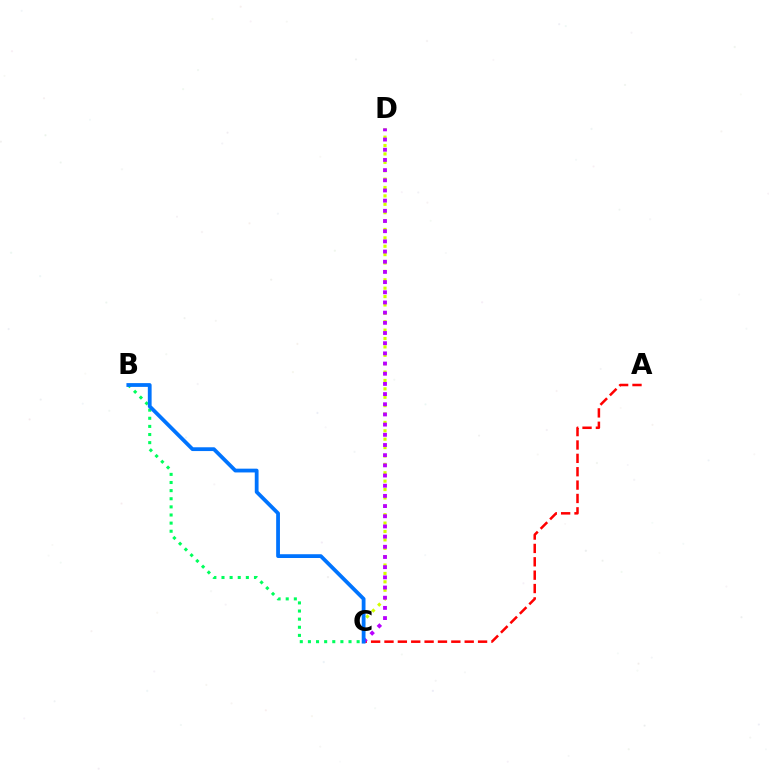{('B', 'C'): [{'color': '#00ff5c', 'line_style': 'dotted', 'thickness': 2.21}, {'color': '#0074ff', 'line_style': 'solid', 'thickness': 2.72}], ('C', 'D'): [{'color': '#d1ff00', 'line_style': 'dotted', 'thickness': 2.28}, {'color': '#b900ff', 'line_style': 'dotted', 'thickness': 2.77}], ('A', 'C'): [{'color': '#ff0000', 'line_style': 'dashed', 'thickness': 1.82}]}